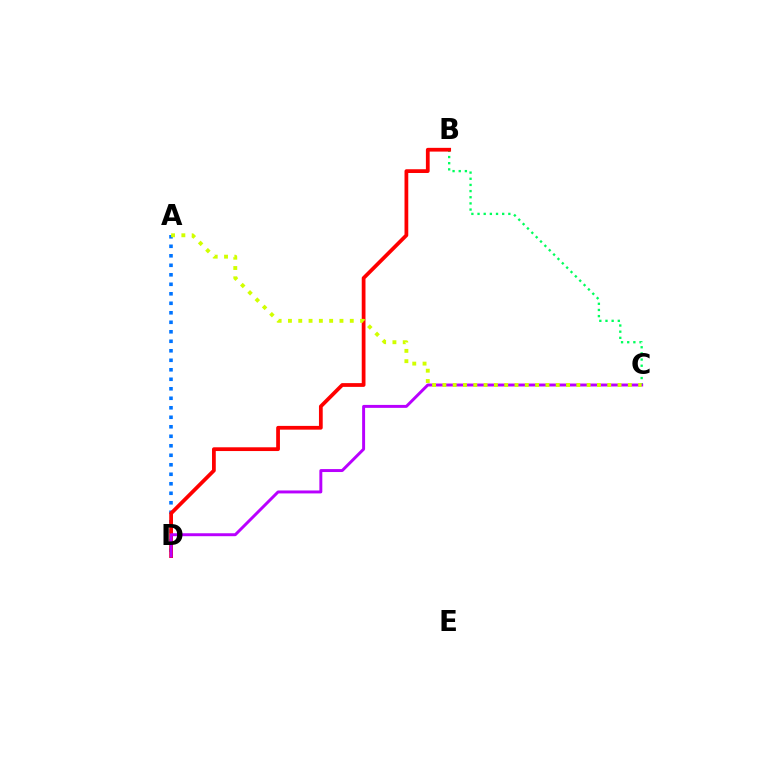{('B', 'C'): [{'color': '#00ff5c', 'line_style': 'dotted', 'thickness': 1.67}], ('A', 'D'): [{'color': '#0074ff', 'line_style': 'dotted', 'thickness': 2.58}], ('B', 'D'): [{'color': '#ff0000', 'line_style': 'solid', 'thickness': 2.7}], ('C', 'D'): [{'color': '#b900ff', 'line_style': 'solid', 'thickness': 2.12}], ('A', 'C'): [{'color': '#d1ff00', 'line_style': 'dotted', 'thickness': 2.8}]}